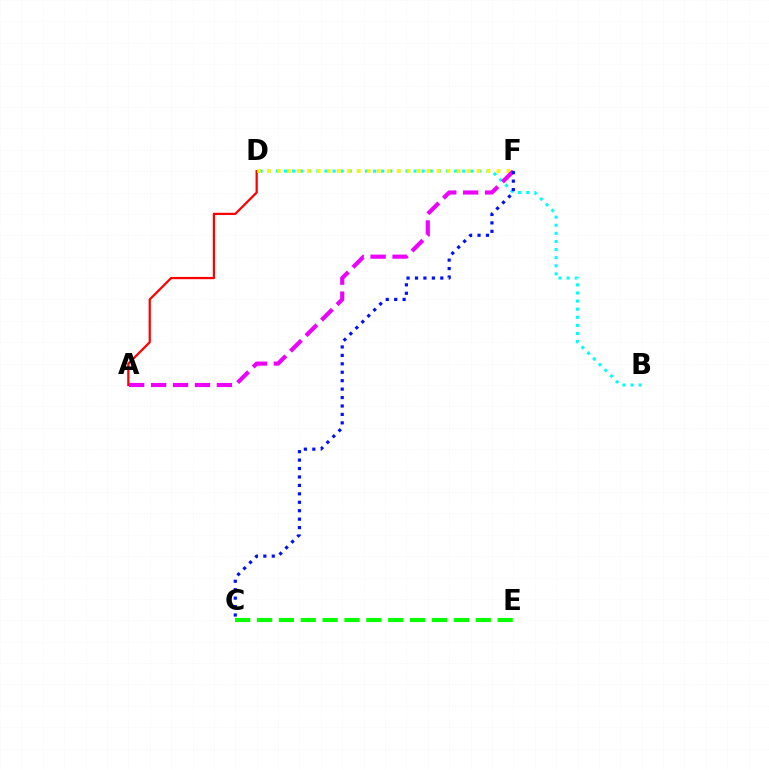{('A', 'D'): [{'color': '#ff0000', 'line_style': 'solid', 'thickness': 1.62}], ('B', 'D'): [{'color': '#00fff6', 'line_style': 'dotted', 'thickness': 2.2}], ('D', 'F'): [{'color': '#fcf500', 'line_style': 'dotted', 'thickness': 2.71}], ('C', 'E'): [{'color': '#08ff00', 'line_style': 'dashed', 'thickness': 2.97}], ('A', 'F'): [{'color': '#ee00ff', 'line_style': 'dashed', 'thickness': 2.98}], ('C', 'F'): [{'color': '#0010ff', 'line_style': 'dotted', 'thickness': 2.29}]}